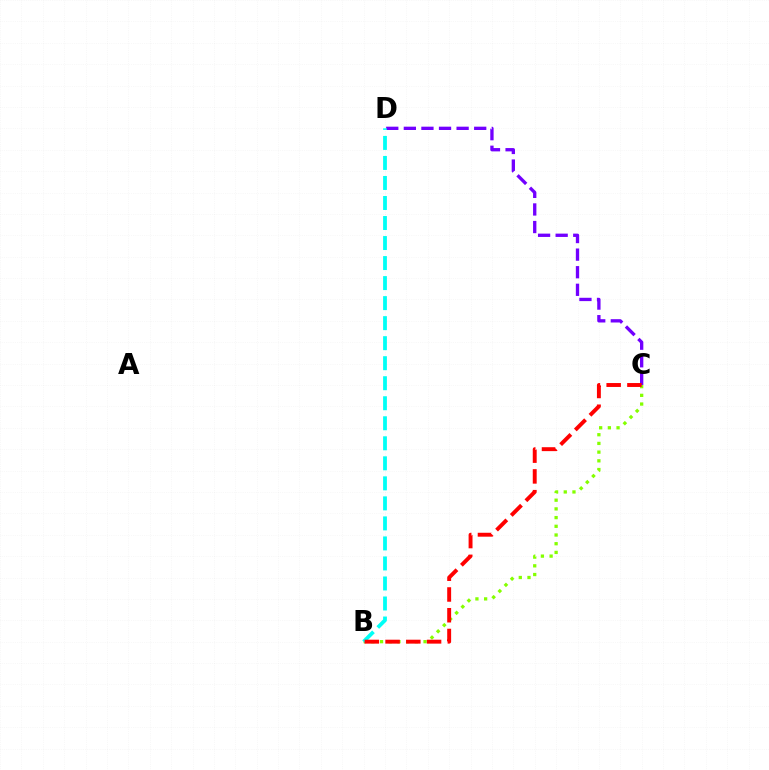{('B', 'C'): [{'color': '#84ff00', 'line_style': 'dotted', 'thickness': 2.36}, {'color': '#ff0000', 'line_style': 'dashed', 'thickness': 2.82}], ('C', 'D'): [{'color': '#7200ff', 'line_style': 'dashed', 'thickness': 2.39}], ('B', 'D'): [{'color': '#00fff6', 'line_style': 'dashed', 'thickness': 2.72}]}